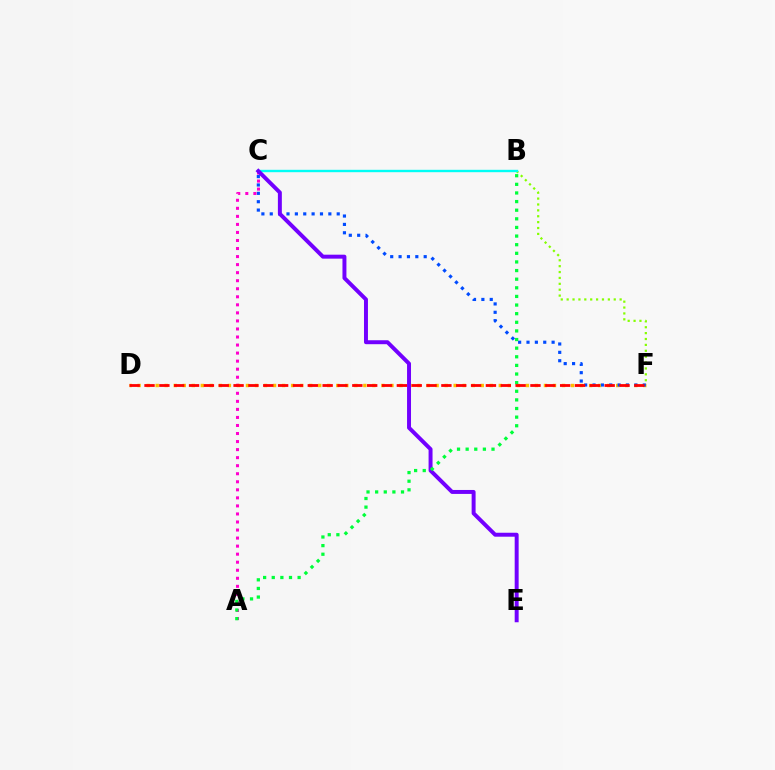{('B', 'F'): [{'color': '#84ff00', 'line_style': 'dotted', 'thickness': 1.6}], ('D', 'F'): [{'color': '#ffbd00', 'line_style': 'dotted', 'thickness': 2.45}, {'color': '#ff0000', 'line_style': 'dashed', 'thickness': 2.02}], ('C', 'F'): [{'color': '#004bff', 'line_style': 'dotted', 'thickness': 2.27}], ('B', 'C'): [{'color': '#00fff6', 'line_style': 'solid', 'thickness': 1.72}], ('A', 'C'): [{'color': '#ff00cf', 'line_style': 'dotted', 'thickness': 2.19}], ('C', 'E'): [{'color': '#7200ff', 'line_style': 'solid', 'thickness': 2.85}], ('A', 'B'): [{'color': '#00ff39', 'line_style': 'dotted', 'thickness': 2.34}]}